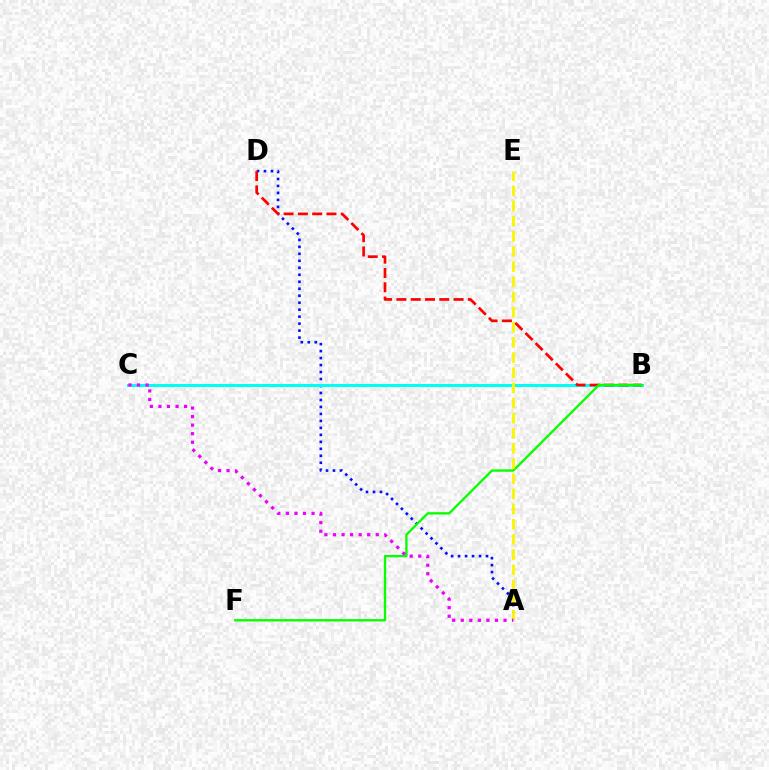{('A', 'D'): [{'color': '#0010ff', 'line_style': 'dotted', 'thickness': 1.9}], ('B', 'C'): [{'color': '#00fff6', 'line_style': 'solid', 'thickness': 2.15}], ('B', 'D'): [{'color': '#ff0000', 'line_style': 'dashed', 'thickness': 1.94}], ('B', 'F'): [{'color': '#08ff00', 'line_style': 'solid', 'thickness': 1.69}], ('A', 'E'): [{'color': '#fcf500', 'line_style': 'dashed', 'thickness': 2.06}], ('A', 'C'): [{'color': '#ee00ff', 'line_style': 'dotted', 'thickness': 2.33}]}